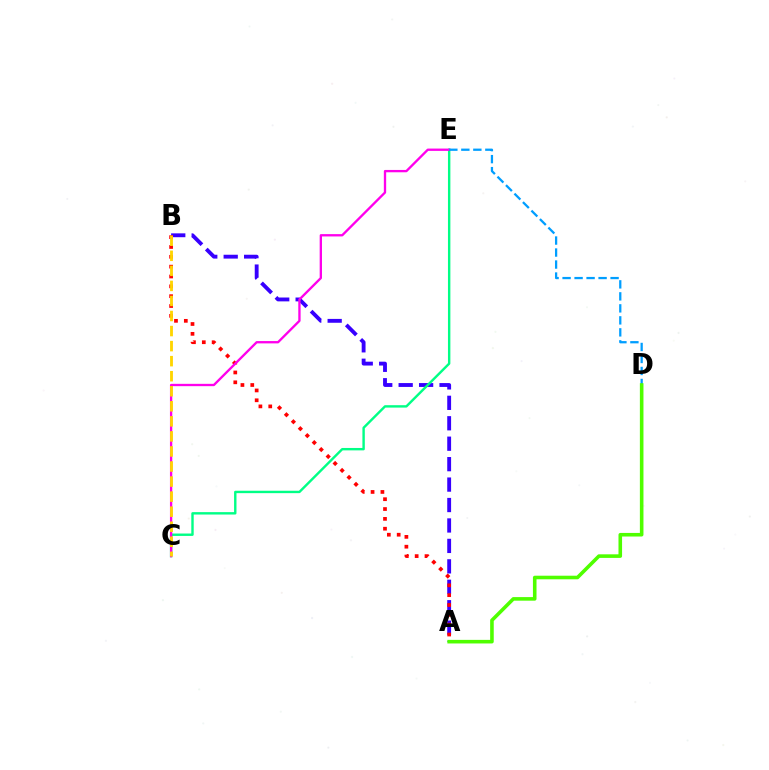{('A', 'B'): [{'color': '#3700ff', 'line_style': 'dashed', 'thickness': 2.78}, {'color': '#ff0000', 'line_style': 'dotted', 'thickness': 2.67}], ('C', 'E'): [{'color': '#00ff86', 'line_style': 'solid', 'thickness': 1.73}, {'color': '#ff00ed', 'line_style': 'solid', 'thickness': 1.68}], ('D', 'E'): [{'color': '#009eff', 'line_style': 'dashed', 'thickness': 1.63}], ('A', 'D'): [{'color': '#4fff00', 'line_style': 'solid', 'thickness': 2.58}], ('B', 'C'): [{'color': '#ffd500', 'line_style': 'dashed', 'thickness': 2.04}]}